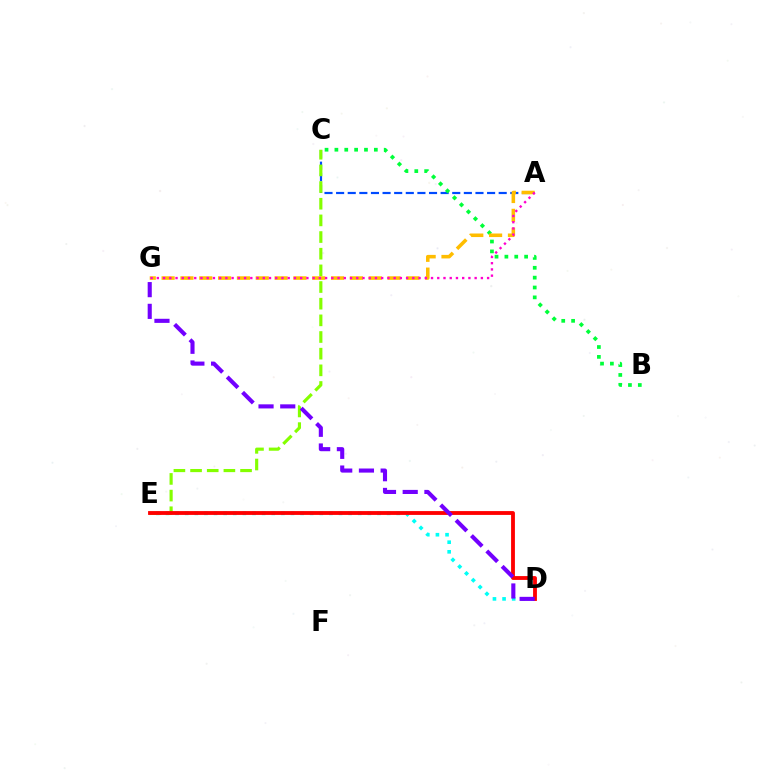{('A', 'C'): [{'color': '#004bff', 'line_style': 'dashed', 'thickness': 1.58}], ('B', 'C'): [{'color': '#00ff39', 'line_style': 'dotted', 'thickness': 2.68}], ('A', 'G'): [{'color': '#ffbd00', 'line_style': 'dashed', 'thickness': 2.56}, {'color': '#ff00cf', 'line_style': 'dotted', 'thickness': 1.69}], ('D', 'E'): [{'color': '#00fff6', 'line_style': 'dotted', 'thickness': 2.61}, {'color': '#ff0000', 'line_style': 'solid', 'thickness': 2.76}], ('C', 'E'): [{'color': '#84ff00', 'line_style': 'dashed', 'thickness': 2.26}], ('D', 'G'): [{'color': '#7200ff', 'line_style': 'dashed', 'thickness': 2.95}]}